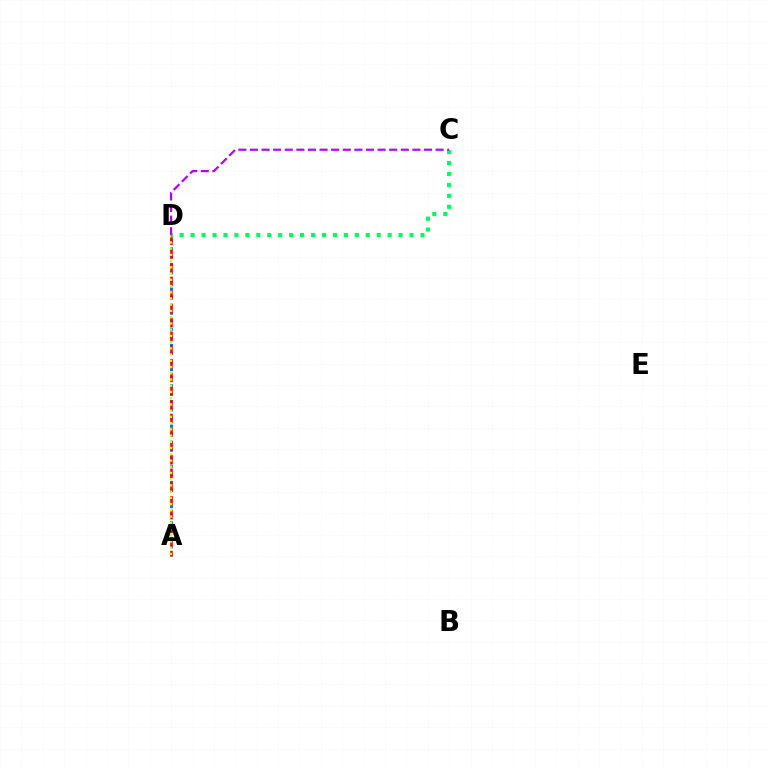{('A', 'D'): [{'color': '#0074ff', 'line_style': 'dotted', 'thickness': 2.19}, {'color': '#ff0000', 'line_style': 'dashed', 'thickness': 1.86}, {'color': '#d1ff00', 'line_style': 'dotted', 'thickness': 1.69}], ('C', 'D'): [{'color': '#00ff5c', 'line_style': 'dotted', 'thickness': 2.97}, {'color': '#b900ff', 'line_style': 'dashed', 'thickness': 1.58}]}